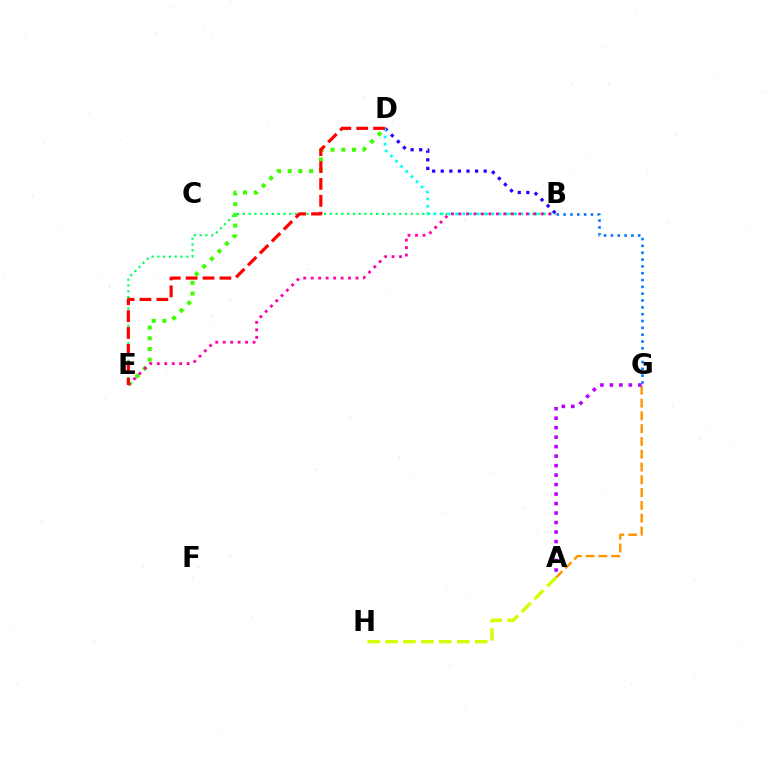{('B', 'G'): [{'color': '#0074ff', 'line_style': 'dotted', 'thickness': 1.86}], ('A', 'G'): [{'color': '#ff9400', 'line_style': 'dashed', 'thickness': 1.74}, {'color': '#b900ff', 'line_style': 'dotted', 'thickness': 2.58}], ('D', 'E'): [{'color': '#3dff00', 'line_style': 'dotted', 'thickness': 2.91}, {'color': '#ff0000', 'line_style': 'dashed', 'thickness': 2.29}], ('B', 'E'): [{'color': '#00ff5c', 'line_style': 'dotted', 'thickness': 1.57}, {'color': '#ff00ac', 'line_style': 'dotted', 'thickness': 2.03}], ('B', 'D'): [{'color': '#2500ff', 'line_style': 'dotted', 'thickness': 2.33}, {'color': '#00fff6', 'line_style': 'dotted', 'thickness': 1.97}], ('A', 'H'): [{'color': '#d1ff00', 'line_style': 'dashed', 'thickness': 2.44}]}